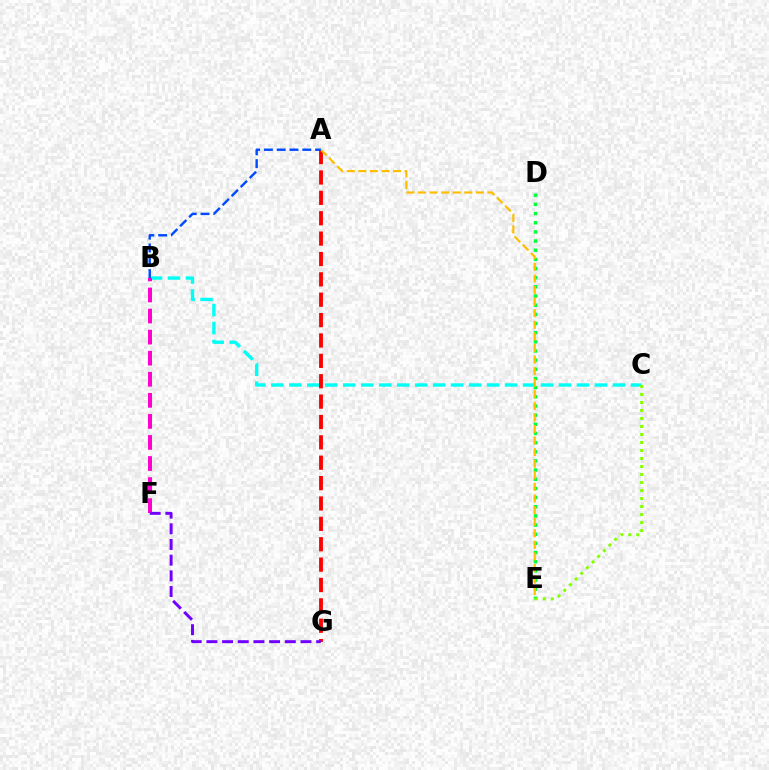{('B', 'C'): [{'color': '#00fff6', 'line_style': 'dashed', 'thickness': 2.44}], ('B', 'F'): [{'color': '#ff00cf', 'line_style': 'dashed', 'thickness': 2.86}], ('D', 'E'): [{'color': '#00ff39', 'line_style': 'dotted', 'thickness': 2.49}], ('C', 'E'): [{'color': '#84ff00', 'line_style': 'dotted', 'thickness': 2.18}], ('A', 'G'): [{'color': '#ff0000', 'line_style': 'dashed', 'thickness': 2.77}], ('A', 'E'): [{'color': '#ffbd00', 'line_style': 'dashed', 'thickness': 1.57}], ('F', 'G'): [{'color': '#7200ff', 'line_style': 'dashed', 'thickness': 2.13}], ('A', 'B'): [{'color': '#004bff', 'line_style': 'dashed', 'thickness': 1.74}]}